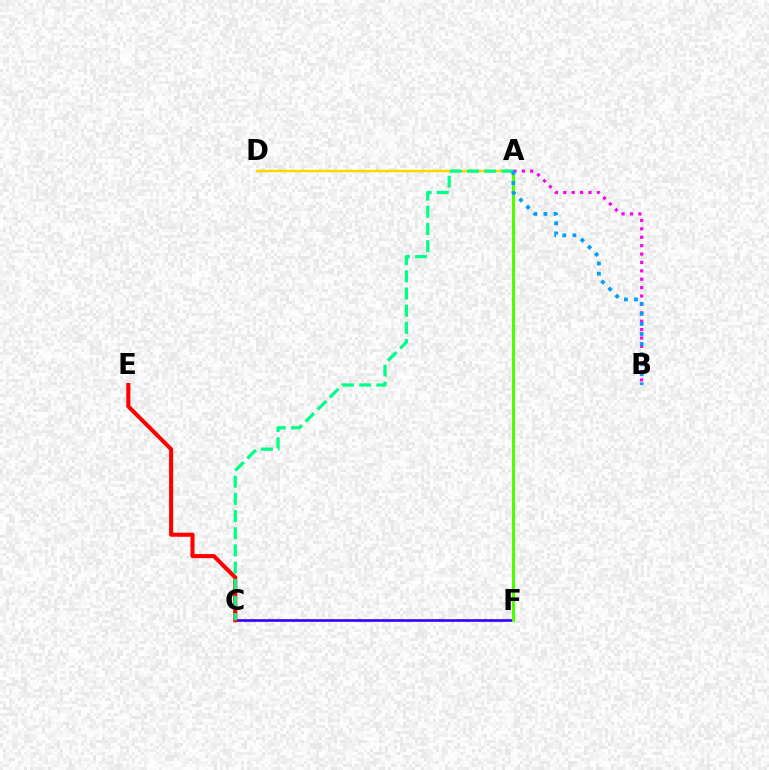{('A', 'D'): [{'color': '#ffd500', 'line_style': 'solid', 'thickness': 1.75}], ('C', 'F'): [{'color': '#3700ff', 'line_style': 'solid', 'thickness': 1.92}], ('C', 'E'): [{'color': '#ff0000', 'line_style': 'solid', 'thickness': 2.93}], ('A', 'F'): [{'color': '#4fff00', 'line_style': 'solid', 'thickness': 2.18}], ('A', 'B'): [{'color': '#ff00ed', 'line_style': 'dotted', 'thickness': 2.28}, {'color': '#009eff', 'line_style': 'dotted', 'thickness': 2.74}], ('A', 'C'): [{'color': '#00ff86', 'line_style': 'dashed', 'thickness': 2.33}]}